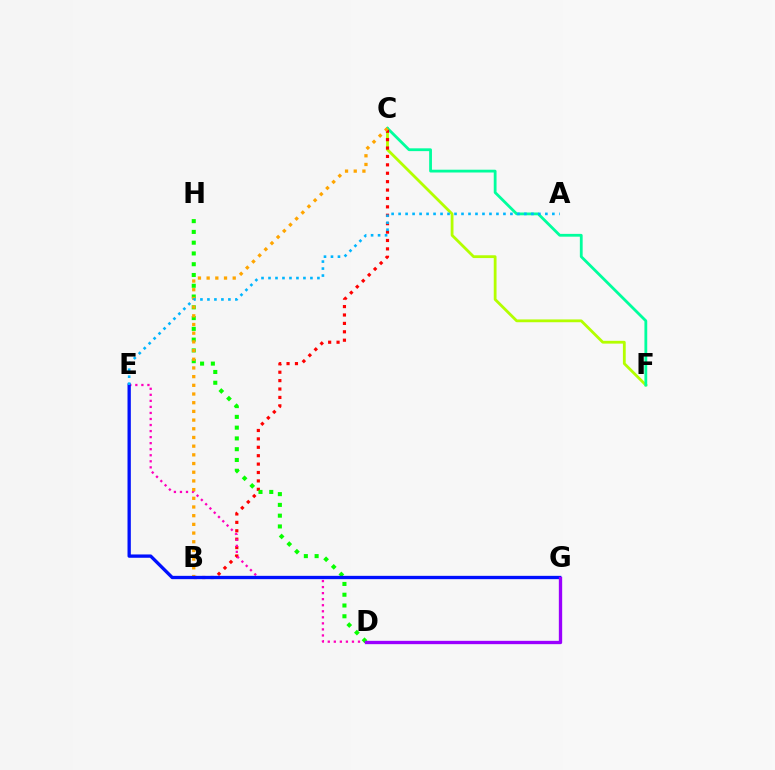{('C', 'F'): [{'color': '#b3ff00', 'line_style': 'solid', 'thickness': 2.01}, {'color': '#00ff9d', 'line_style': 'solid', 'thickness': 2.01}], ('B', 'C'): [{'color': '#ff0000', 'line_style': 'dotted', 'thickness': 2.28}, {'color': '#ffa500', 'line_style': 'dotted', 'thickness': 2.36}], ('D', 'E'): [{'color': '#ff00bd', 'line_style': 'dotted', 'thickness': 1.64}], ('D', 'H'): [{'color': '#08ff00', 'line_style': 'dotted', 'thickness': 2.93}], ('E', 'G'): [{'color': '#0010ff', 'line_style': 'solid', 'thickness': 2.39}], ('A', 'E'): [{'color': '#00b5ff', 'line_style': 'dotted', 'thickness': 1.9}], ('D', 'G'): [{'color': '#9b00ff', 'line_style': 'solid', 'thickness': 2.4}]}